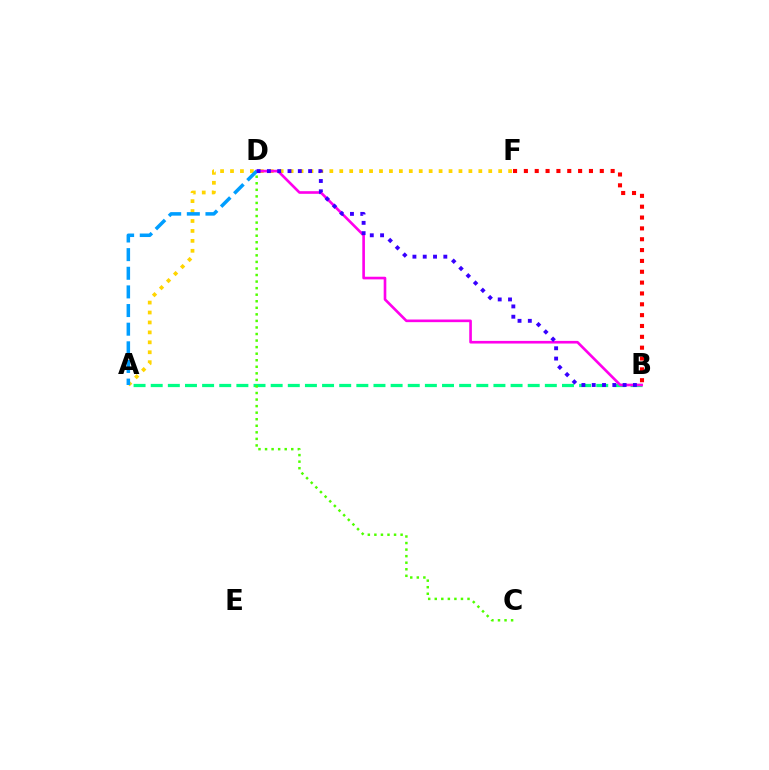{('A', 'F'): [{'color': '#ffd500', 'line_style': 'dotted', 'thickness': 2.7}], ('A', 'B'): [{'color': '#00ff86', 'line_style': 'dashed', 'thickness': 2.33}], ('B', 'D'): [{'color': '#ff00ed', 'line_style': 'solid', 'thickness': 1.9}, {'color': '#3700ff', 'line_style': 'dotted', 'thickness': 2.8}], ('C', 'D'): [{'color': '#4fff00', 'line_style': 'dotted', 'thickness': 1.78}], ('A', 'D'): [{'color': '#009eff', 'line_style': 'dashed', 'thickness': 2.53}], ('B', 'F'): [{'color': '#ff0000', 'line_style': 'dotted', 'thickness': 2.95}]}